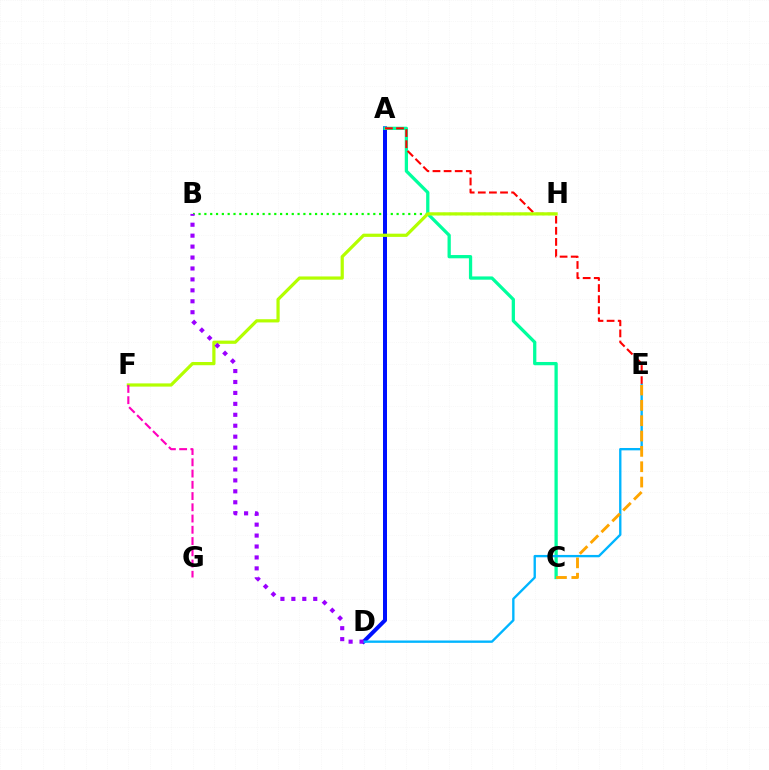{('B', 'H'): [{'color': '#08ff00', 'line_style': 'dotted', 'thickness': 1.58}], ('A', 'D'): [{'color': '#0010ff', 'line_style': 'solid', 'thickness': 2.87}], ('A', 'C'): [{'color': '#00ff9d', 'line_style': 'solid', 'thickness': 2.35}], ('A', 'E'): [{'color': '#ff0000', 'line_style': 'dashed', 'thickness': 1.51}], ('F', 'H'): [{'color': '#b3ff00', 'line_style': 'solid', 'thickness': 2.31}], ('D', 'E'): [{'color': '#00b5ff', 'line_style': 'solid', 'thickness': 1.69}], ('F', 'G'): [{'color': '#ff00bd', 'line_style': 'dashed', 'thickness': 1.53}], ('C', 'E'): [{'color': '#ffa500', 'line_style': 'dashed', 'thickness': 2.08}], ('B', 'D'): [{'color': '#9b00ff', 'line_style': 'dotted', 'thickness': 2.97}]}